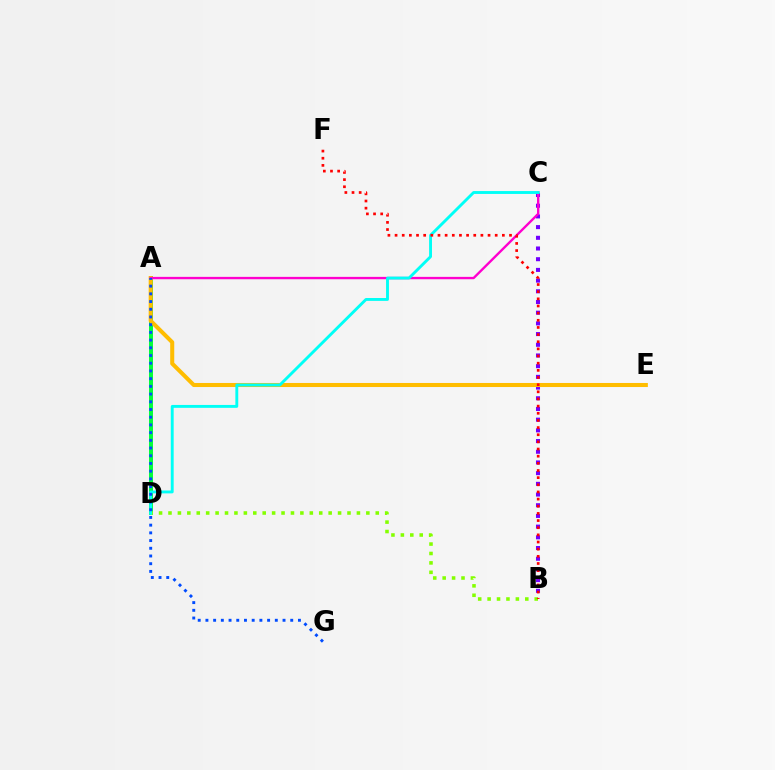{('B', 'C'): [{'color': '#7200ff', 'line_style': 'dotted', 'thickness': 2.91}], ('A', 'D'): [{'color': '#00ff39', 'line_style': 'solid', 'thickness': 2.85}], ('A', 'E'): [{'color': '#ffbd00', 'line_style': 'solid', 'thickness': 2.91}], ('A', 'C'): [{'color': '#ff00cf', 'line_style': 'solid', 'thickness': 1.7}], ('B', 'D'): [{'color': '#84ff00', 'line_style': 'dotted', 'thickness': 2.56}], ('C', 'D'): [{'color': '#00fff6', 'line_style': 'solid', 'thickness': 2.08}], ('A', 'G'): [{'color': '#004bff', 'line_style': 'dotted', 'thickness': 2.09}], ('B', 'F'): [{'color': '#ff0000', 'line_style': 'dotted', 'thickness': 1.94}]}